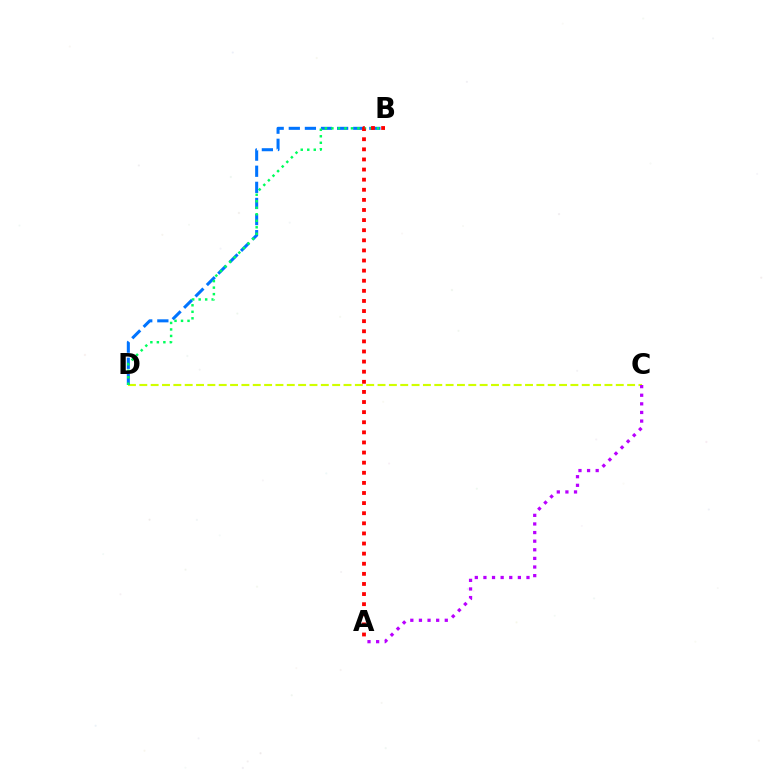{('C', 'D'): [{'color': '#d1ff00', 'line_style': 'dashed', 'thickness': 1.54}], ('B', 'D'): [{'color': '#0074ff', 'line_style': 'dashed', 'thickness': 2.19}, {'color': '#00ff5c', 'line_style': 'dotted', 'thickness': 1.77}], ('A', 'C'): [{'color': '#b900ff', 'line_style': 'dotted', 'thickness': 2.34}], ('A', 'B'): [{'color': '#ff0000', 'line_style': 'dotted', 'thickness': 2.75}]}